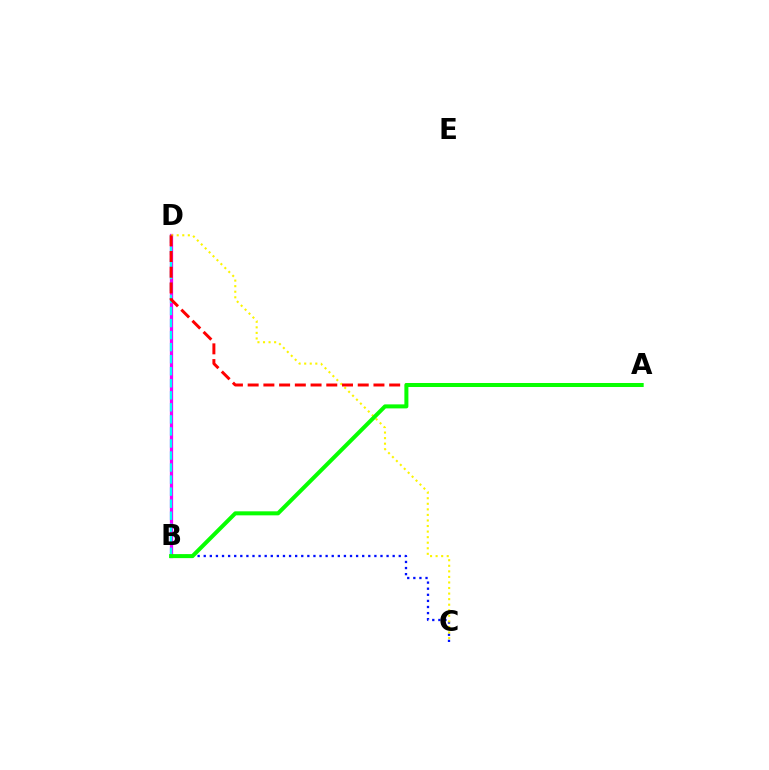{('B', 'D'): [{'color': '#ee00ff', 'line_style': 'solid', 'thickness': 2.34}, {'color': '#00fff6', 'line_style': 'dashed', 'thickness': 1.64}], ('B', 'C'): [{'color': '#0010ff', 'line_style': 'dotted', 'thickness': 1.66}], ('C', 'D'): [{'color': '#fcf500', 'line_style': 'dotted', 'thickness': 1.51}], ('A', 'D'): [{'color': '#ff0000', 'line_style': 'dashed', 'thickness': 2.14}], ('A', 'B'): [{'color': '#08ff00', 'line_style': 'solid', 'thickness': 2.89}]}